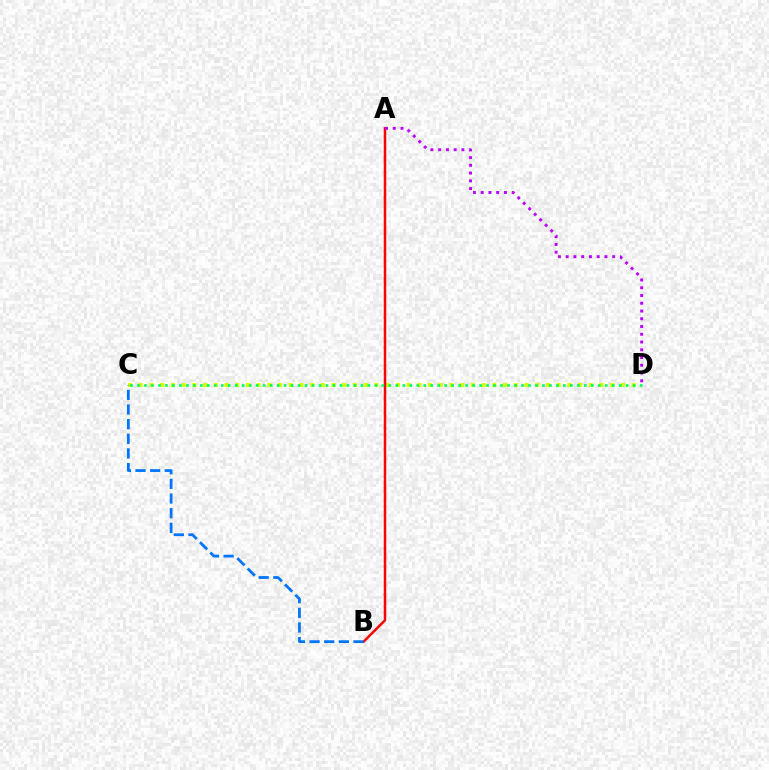{('C', 'D'): [{'color': '#d1ff00', 'line_style': 'dotted', 'thickness': 2.91}, {'color': '#00ff5c', 'line_style': 'dotted', 'thickness': 1.9}], ('A', 'B'): [{'color': '#ff0000', 'line_style': 'solid', 'thickness': 1.79}], ('A', 'D'): [{'color': '#b900ff', 'line_style': 'dotted', 'thickness': 2.11}], ('B', 'C'): [{'color': '#0074ff', 'line_style': 'dashed', 'thickness': 1.99}]}